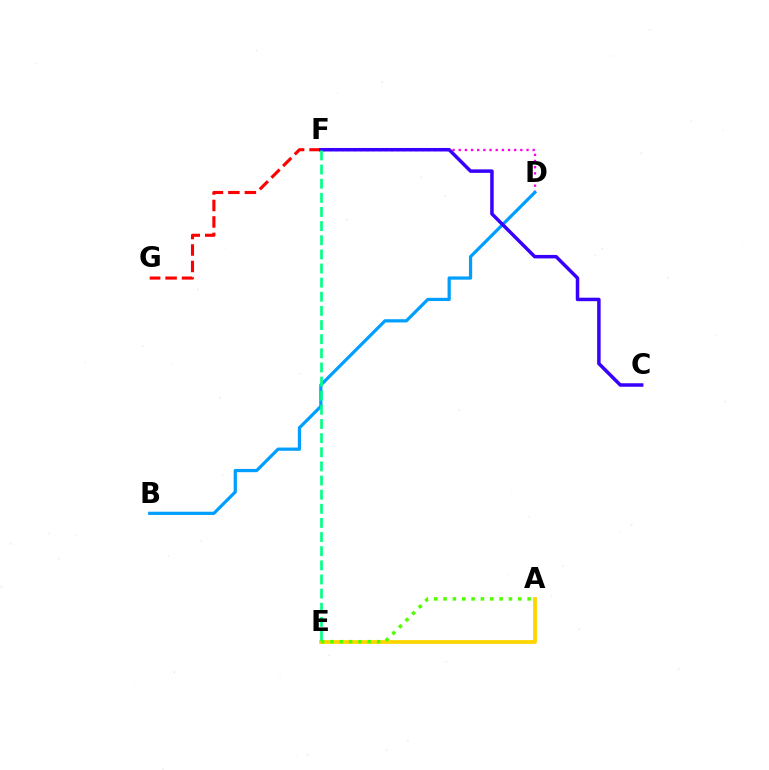{('D', 'F'): [{'color': '#ff00ed', 'line_style': 'dotted', 'thickness': 1.67}], ('F', 'G'): [{'color': '#ff0000', 'line_style': 'dashed', 'thickness': 2.24}], ('A', 'E'): [{'color': '#ffd500', 'line_style': 'solid', 'thickness': 2.72}, {'color': '#4fff00', 'line_style': 'dotted', 'thickness': 2.54}], ('B', 'D'): [{'color': '#009eff', 'line_style': 'solid', 'thickness': 2.32}], ('C', 'F'): [{'color': '#3700ff', 'line_style': 'solid', 'thickness': 2.51}], ('E', 'F'): [{'color': '#00ff86', 'line_style': 'dashed', 'thickness': 1.92}]}